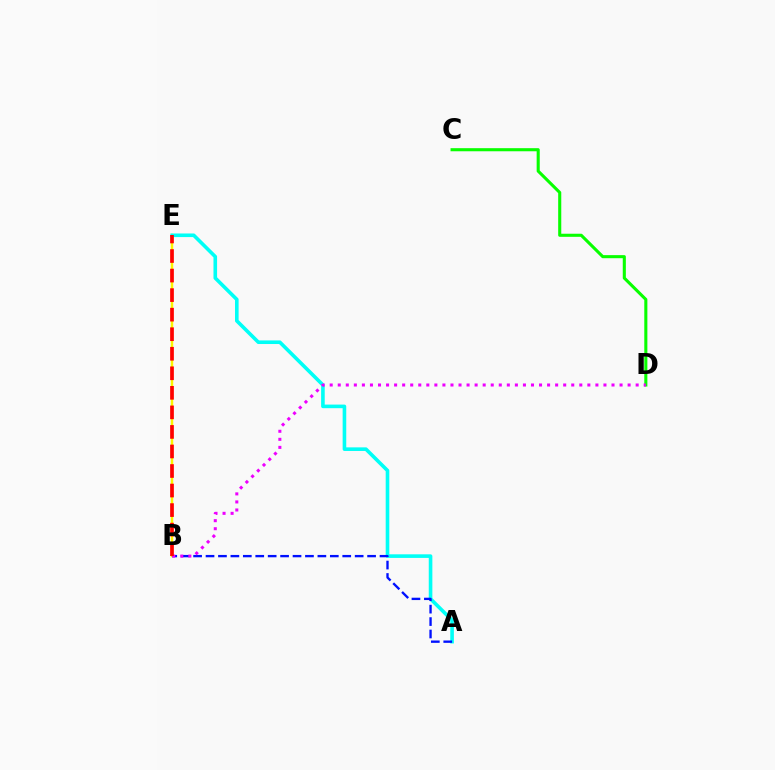{('B', 'E'): [{'color': '#fcf500', 'line_style': 'solid', 'thickness': 1.77}, {'color': '#ff0000', 'line_style': 'dashed', 'thickness': 2.65}], ('A', 'E'): [{'color': '#00fff6', 'line_style': 'solid', 'thickness': 2.6}], ('C', 'D'): [{'color': '#08ff00', 'line_style': 'solid', 'thickness': 2.22}], ('A', 'B'): [{'color': '#0010ff', 'line_style': 'dashed', 'thickness': 1.69}], ('B', 'D'): [{'color': '#ee00ff', 'line_style': 'dotted', 'thickness': 2.19}]}